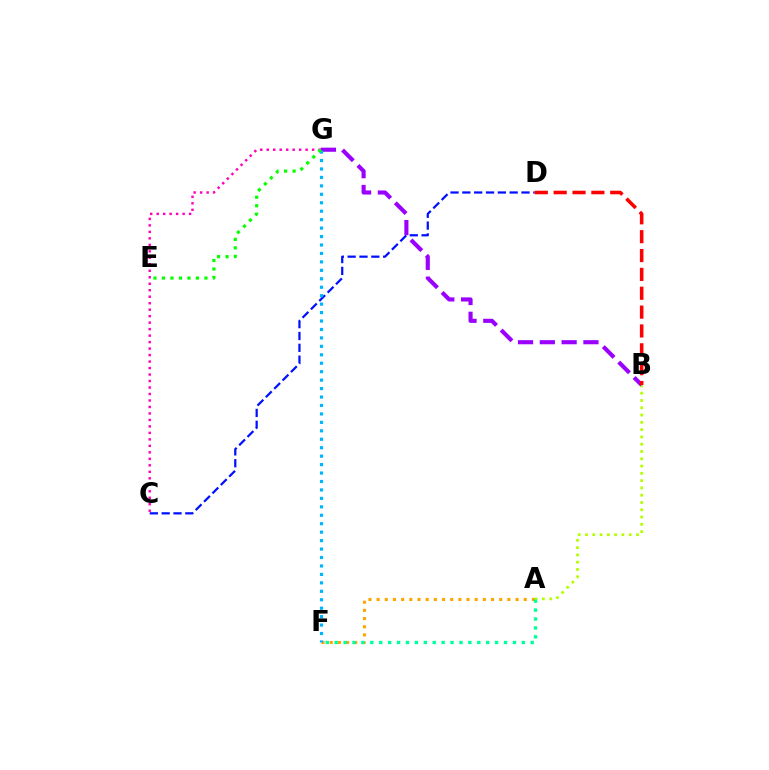{('A', 'F'): [{'color': '#ffa500', 'line_style': 'dotted', 'thickness': 2.22}, {'color': '#00ff9d', 'line_style': 'dotted', 'thickness': 2.42}], ('A', 'B'): [{'color': '#b3ff00', 'line_style': 'dotted', 'thickness': 1.98}], ('C', 'G'): [{'color': '#ff00bd', 'line_style': 'dotted', 'thickness': 1.76}], ('C', 'D'): [{'color': '#0010ff', 'line_style': 'dashed', 'thickness': 1.61}], ('B', 'G'): [{'color': '#9b00ff', 'line_style': 'dashed', 'thickness': 2.96}], ('B', 'D'): [{'color': '#ff0000', 'line_style': 'dashed', 'thickness': 2.56}], ('F', 'G'): [{'color': '#00b5ff', 'line_style': 'dotted', 'thickness': 2.29}], ('E', 'G'): [{'color': '#08ff00', 'line_style': 'dotted', 'thickness': 2.31}]}